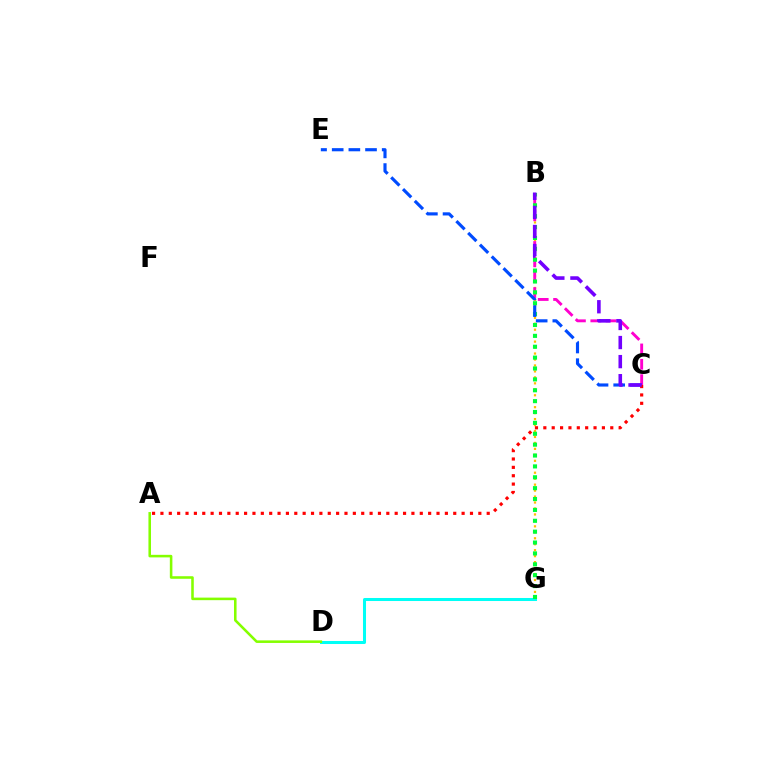{('B', 'G'): [{'color': '#ffbd00', 'line_style': 'dotted', 'thickness': 1.62}, {'color': '#00ff39', 'line_style': 'dotted', 'thickness': 2.96}], ('D', 'G'): [{'color': '#00fff6', 'line_style': 'solid', 'thickness': 2.18}], ('A', 'D'): [{'color': '#84ff00', 'line_style': 'solid', 'thickness': 1.84}], ('B', 'C'): [{'color': '#ff00cf', 'line_style': 'dashed', 'thickness': 2.09}, {'color': '#7200ff', 'line_style': 'dashed', 'thickness': 2.59}], ('C', 'E'): [{'color': '#004bff', 'line_style': 'dashed', 'thickness': 2.26}], ('A', 'C'): [{'color': '#ff0000', 'line_style': 'dotted', 'thickness': 2.27}]}